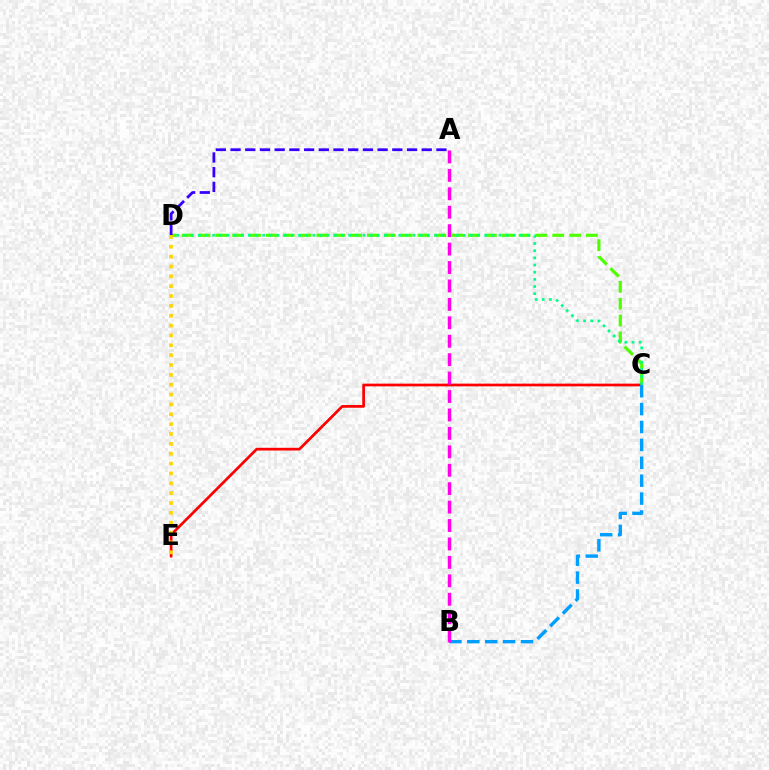{('C', 'D'): [{'color': '#4fff00', 'line_style': 'dashed', 'thickness': 2.29}, {'color': '#00ff86', 'line_style': 'dotted', 'thickness': 1.95}], ('C', 'E'): [{'color': '#ff0000', 'line_style': 'solid', 'thickness': 1.96}], ('B', 'C'): [{'color': '#009eff', 'line_style': 'dashed', 'thickness': 2.43}], ('A', 'D'): [{'color': '#3700ff', 'line_style': 'dashed', 'thickness': 2.0}], ('D', 'E'): [{'color': '#ffd500', 'line_style': 'dotted', 'thickness': 2.68}], ('A', 'B'): [{'color': '#ff00ed', 'line_style': 'dashed', 'thickness': 2.5}]}